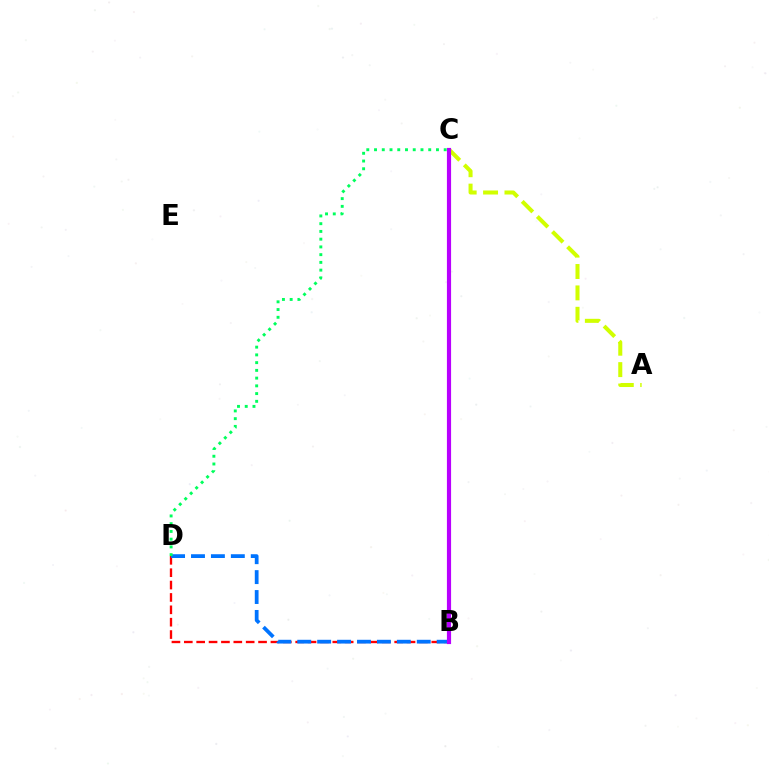{('B', 'D'): [{'color': '#ff0000', 'line_style': 'dashed', 'thickness': 1.68}, {'color': '#0074ff', 'line_style': 'dashed', 'thickness': 2.71}], ('A', 'C'): [{'color': '#d1ff00', 'line_style': 'dashed', 'thickness': 2.91}], ('B', 'C'): [{'color': '#b900ff', 'line_style': 'solid', 'thickness': 3.0}], ('C', 'D'): [{'color': '#00ff5c', 'line_style': 'dotted', 'thickness': 2.1}]}